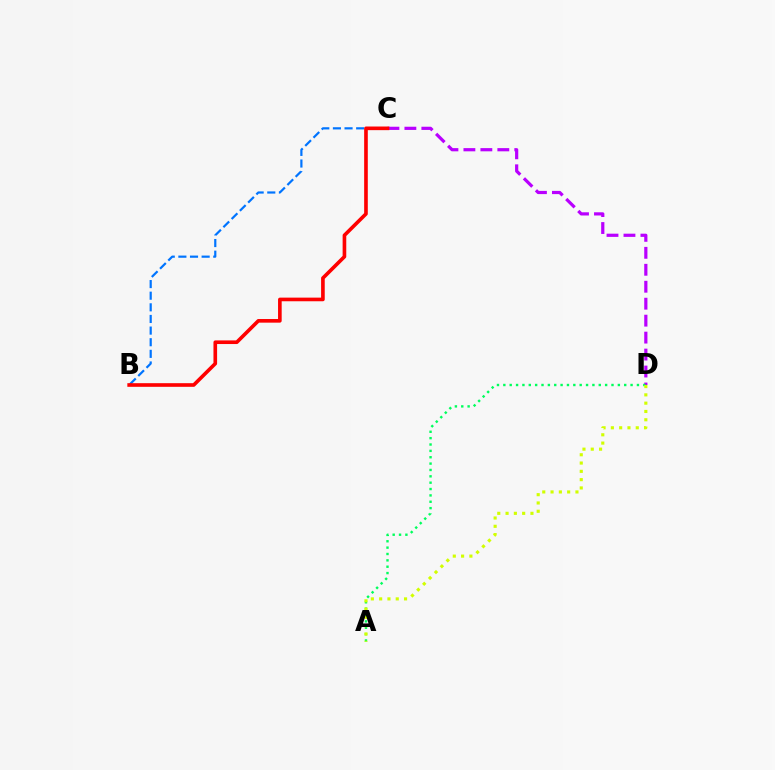{('C', 'D'): [{'color': '#b900ff', 'line_style': 'dashed', 'thickness': 2.3}], ('B', 'C'): [{'color': '#0074ff', 'line_style': 'dashed', 'thickness': 1.58}, {'color': '#ff0000', 'line_style': 'solid', 'thickness': 2.62}], ('A', 'D'): [{'color': '#00ff5c', 'line_style': 'dotted', 'thickness': 1.73}, {'color': '#d1ff00', 'line_style': 'dotted', 'thickness': 2.25}]}